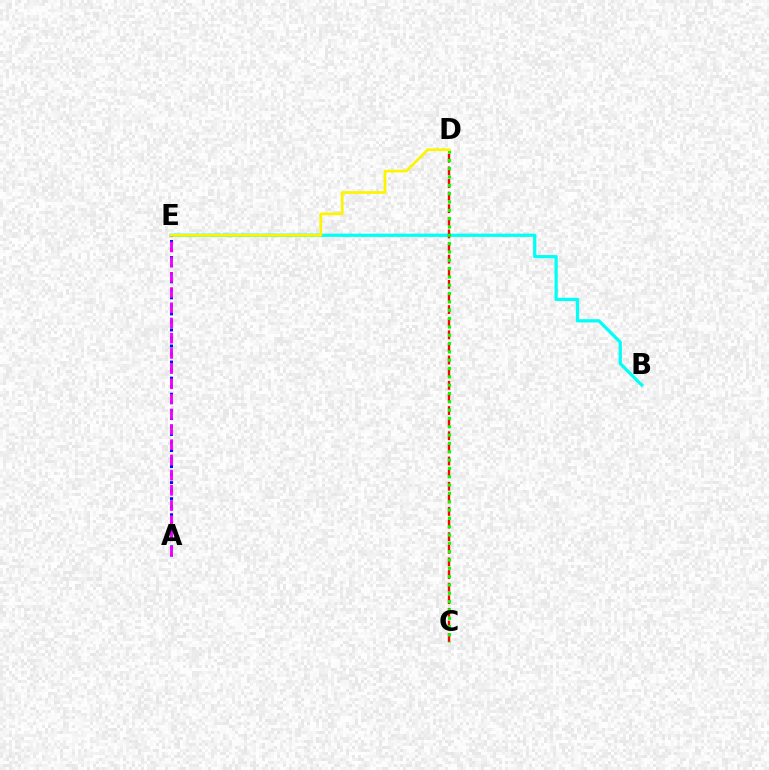{('B', 'E'): [{'color': '#00fff6', 'line_style': 'solid', 'thickness': 2.33}], ('C', 'D'): [{'color': '#ff0000', 'line_style': 'dashed', 'thickness': 1.71}, {'color': '#08ff00', 'line_style': 'dotted', 'thickness': 2.26}], ('A', 'E'): [{'color': '#0010ff', 'line_style': 'dotted', 'thickness': 2.18}, {'color': '#ee00ff', 'line_style': 'dashed', 'thickness': 2.07}], ('D', 'E'): [{'color': '#fcf500', 'line_style': 'solid', 'thickness': 1.97}]}